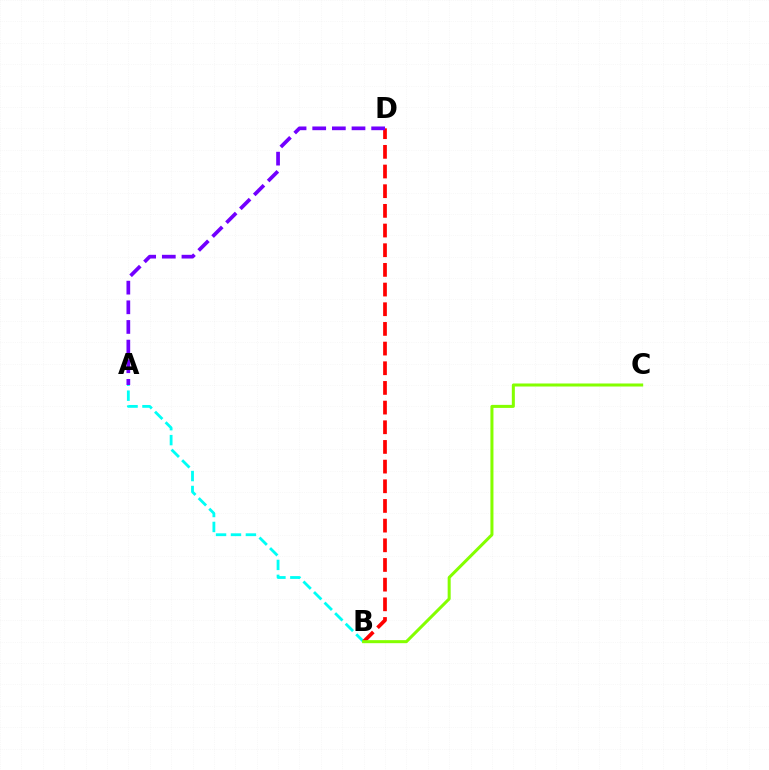{('A', 'B'): [{'color': '#00fff6', 'line_style': 'dashed', 'thickness': 2.03}], ('B', 'D'): [{'color': '#ff0000', 'line_style': 'dashed', 'thickness': 2.67}], ('A', 'D'): [{'color': '#7200ff', 'line_style': 'dashed', 'thickness': 2.67}], ('B', 'C'): [{'color': '#84ff00', 'line_style': 'solid', 'thickness': 2.18}]}